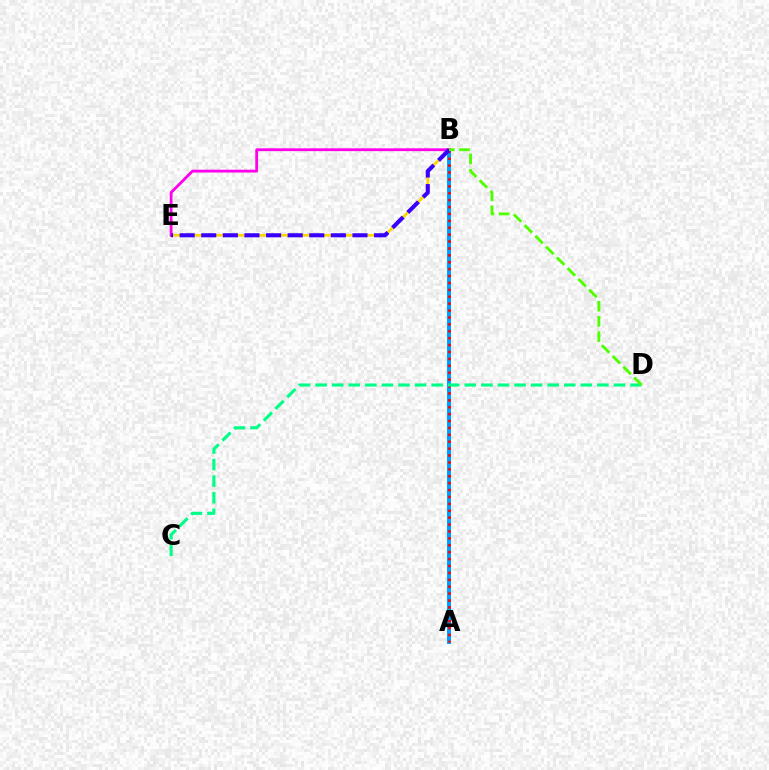{('A', 'B'): [{'color': '#009eff', 'line_style': 'solid', 'thickness': 2.84}, {'color': '#ff0000', 'line_style': 'dotted', 'thickness': 1.88}], ('B', 'E'): [{'color': '#ffd500', 'line_style': 'solid', 'thickness': 1.97}, {'color': '#ff00ed', 'line_style': 'solid', 'thickness': 2.03}, {'color': '#3700ff', 'line_style': 'dashed', 'thickness': 2.93}], ('C', 'D'): [{'color': '#00ff86', 'line_style': 'dashed', 'thickness': 2.25}], ('B', 'D'): [{'color': '#4fff00', 'line_style': 'dashed', 'thickness': 2.07}]}